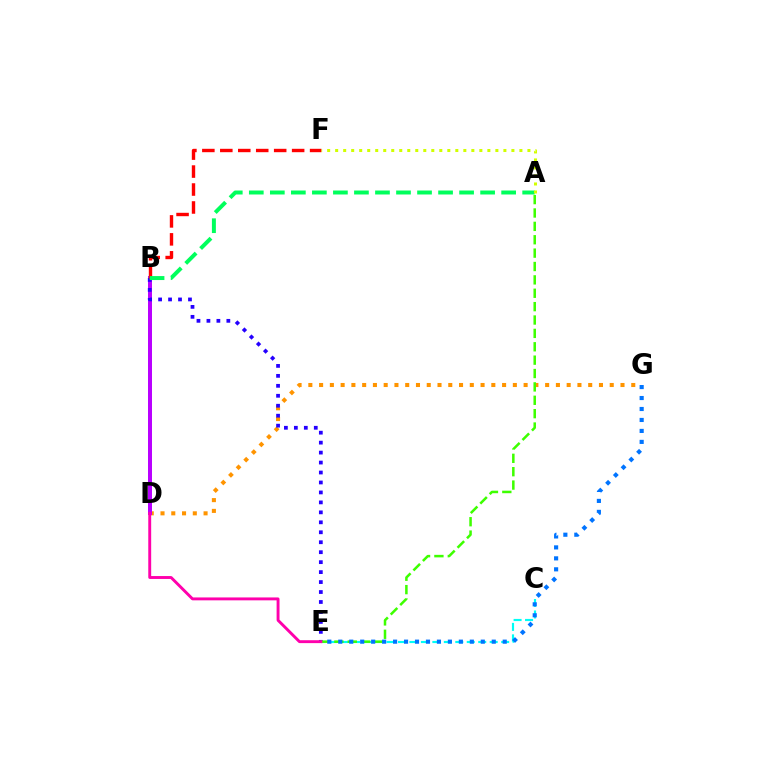{('D', 'G'): [{'color': '#ff9400', 'line_style': 'dotted', 'thickness': 2.92}], ('B', 'D'): [{'color': '#b900ff', 'line_style': 'solid', 'thickness': 2.87}], ('B', 'E'): [{'color': '#2500ff', 'line_style': 'dotted', 'thickness': 2.71}], ('B', 'F'): [{'color': '#ff0000', 'line_style': 'dashed', 'thickness': 2.44}], ('C', 'E'): [{'color': '#00fff6', 'line_style': 'dashed', 'thickness': 1.56}], ('A', 'B'): [{'color': '#00ff5c', 'line_style': 'dashed', 'thickness': 2.86}], ('A', 'E'): [{'color': '#3dff00', 'line_style': 'dashed', 'thickness': 1.82}], ('A', 'F'): [{'color': '#d1ff00', 'line_style': 'dotted', 'thickness': 2.18}], ('E', 'G'): [{'color': '#0074ff', 'line_style': 'dotted', 'thickness': 2.98}], ('D', 'E'): [{'color': '#ff00ac', 'line_style': 'solid', 'thickness': 2.09}]}